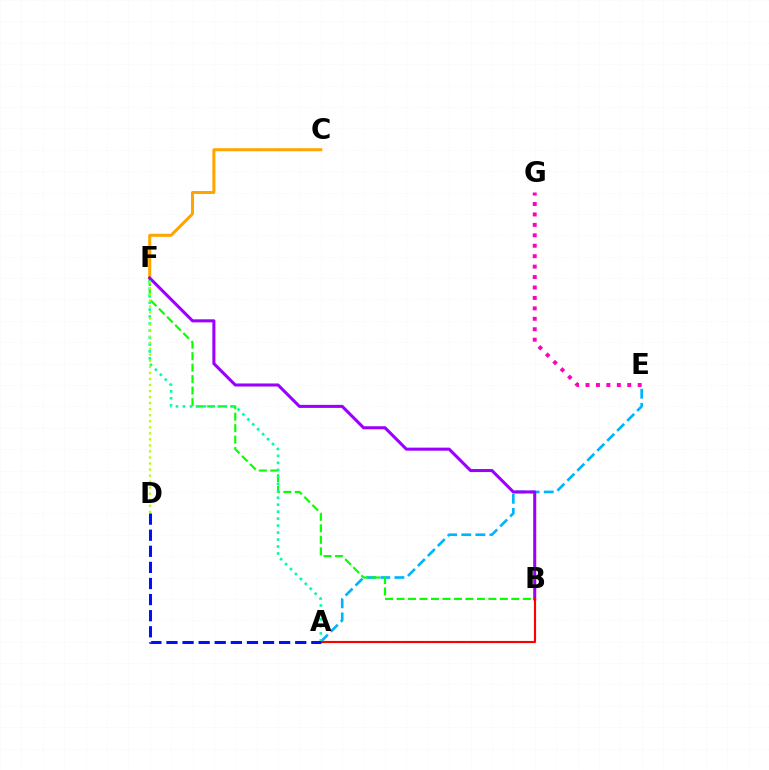{('A', 'E'): [{'color': '#00b5ff', 'line_style': 'dashed', 'thickness': 1.91}], ('C', 'F'): [{'color': '#ffa500', 'line_style': 'solid', 'thickness': 2.18}], ('B', 'F'): [{'color': '#08ff00', 'line_style': 'dashed', 'thickness': 1.56}, {'color': '#9b00ff', 'line_style': 'solid', 'thickness': 2.2}], ('A', 'F'): [{'color': '#00ff9d', 'line_style': 'dotted', 'thickness': 1.89}], ('A', 'B'): [{'color': '#ff0000', 'line_style': 'solid', 'thickness': 1.54}], ('E', 'G'): [{'color': '#ff00bd', 'line_style': 'dotted', 'thickness': 2.84}], ('A', 'D'): [{'color': '#0010ff', 'line_style': 'dashed', 'thickness': 2.19}], ('D', 'F'): [{'color': '#b3ff00', 'line_style': 'dotted', 'thickness': 1.64}]}